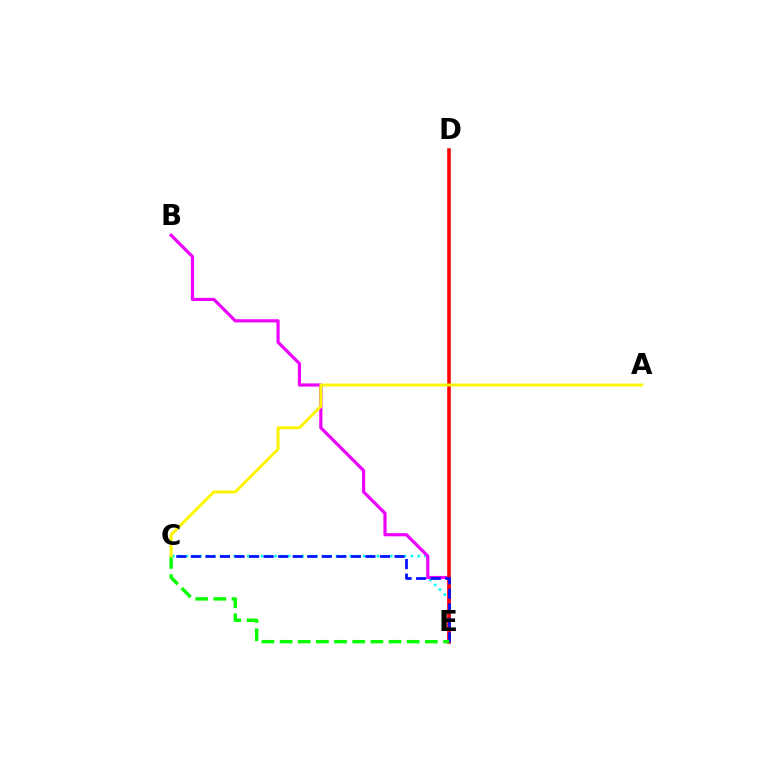{('C', 'E'): [{'color': '#00fff6', 'line_style': 'dotted', 'thickness': 1.85}, {'color': '#0010ff', 'line_style': 'dashed', 'thickness': 1.98}, {'color': '#08ff00', 'line_style': 'dashed', 'thickness': 2.47}], ('B', 'E'): [{'color': '#ee00ff', 'line_style': 'solid', 'thickness': 2.29}], ('D', 'E'): [{'color': '#ff0000', 'line_style': 'solid', 'thickness': 2.55}], ('A', 'C'): [{'color': '#fcf500', 'line_style': 'solid', 'thickness': 2.12}]}